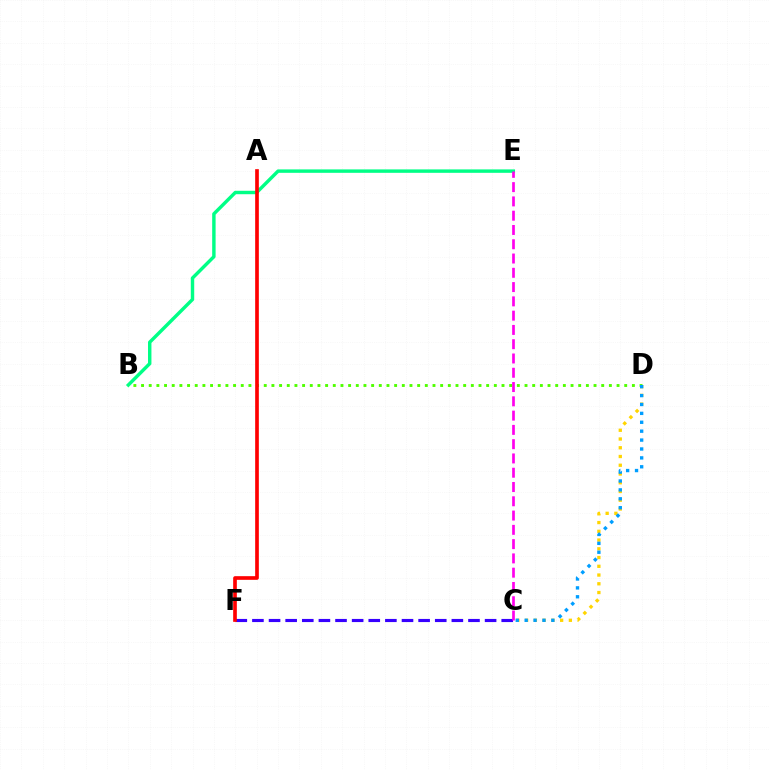{('C', 'D'): [{'color': '#ffd500', 'line_style': 'dotted', 'thickness': 2.38}, {'color': '#009eff', 'line_style': 'dotted', 'thickness': 2.42}], ('C', 'F'): [{'color': '#3700ff', 'line_style': 'dashed', 'thickness': 2.26}], ('B', 'E'): [{'color': '#00ff86', 'line_style': 'solid', 'thickness': 2.47}], ('B', 'D'): [{'color': '#4fff00', 'line_style': 'dotted', 'thickness': 2.08}], ('C', 'E'): [{'color': '#ff00ed', 'line_style': 'dashed', 'thickness': 1.94}], ('A', 'F'): [{'color': '#ff0000', 'line_style': 'solid', 'thickness': 2.64}]}